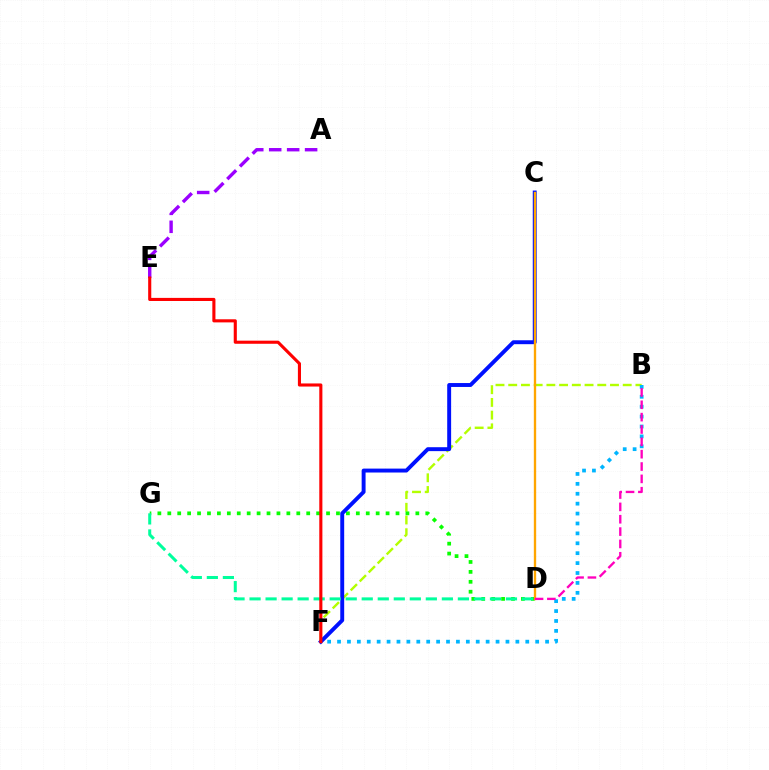{('B', 'F'): [{'color': '#b3ff00', 'line_style': 'dashed', 'thickness': 1.73}, {'color': '#00b5ff', 'line_style': 'dotted', 'thickness': 2.69}], ('D', 'G'): [{'color': '#08ff00', 'line_style': 'dotted', 'thickness': 2.7}, {'color': '#00ff9d', 'line_style': 'dashed', 'thickness': 2.18}], ('A', 'E'): [{'color': '#9b00ff', 'line_style': 'dashed', 'thickness': 2.44}], ('C', 'F'): [{'color': '#0010ff', 'line_style': 'solid', 'thickness': 2.82}], ('C', 'D'): [{'color': '#ffa500', 'line_style': 'solid', 'thickness': 1.69}], ('B', 'D'): [{'color': '#ff00bd', 'line_style': 'dashed', 'thickness': 1.68}], ('E', 'F'): [{'color': '#ff0000', 'line_style': 'solid', 'thickness': 2.24}]}